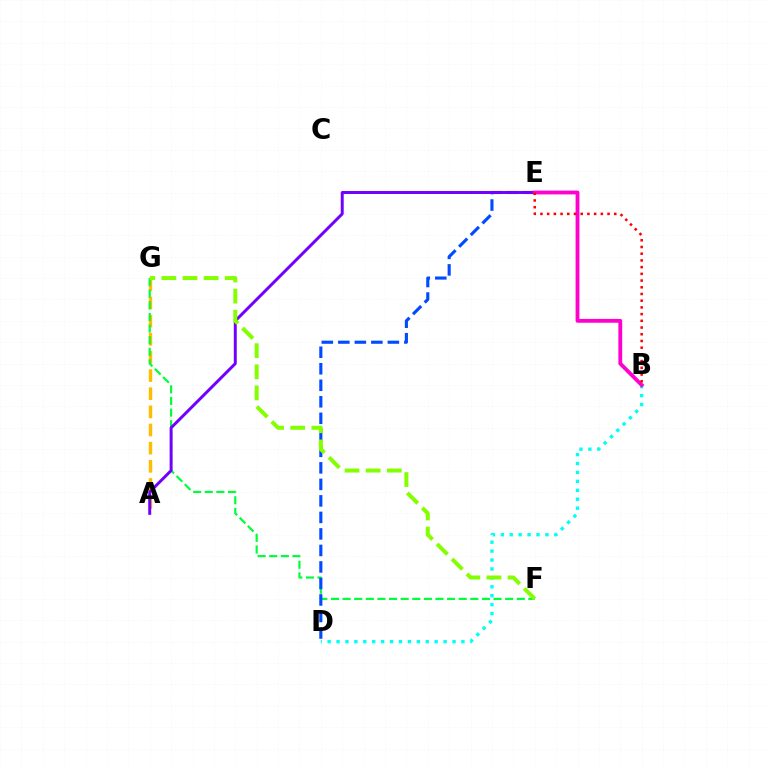{('A', 'G'): [{'color': '#ffbd00', 'line_style': 'dashed', 'thickness': 2.47}], ('F', 'G'): [{'color': '#00ff39', 'line_style': 'dashed', 'thickness': 1.58}, {'color': '#84ff00', 'line_style': 'dashed', 'thickness': 2.87}], ('D', 'E'): [{'color': '#004bff', 'line_style': 'dashed', 'thickness': 2.24}], ('A', 'E'): [{'color': '#7200ff', 'line_style': 'solid', 'thickness': 2.14}], ('B', 'D'): [{'color': '#00fff6', 'line_style': 'dotted', 'thickness': 2.42}], ('B', 'E'): [{'color': '#ff00cf', 'line_style': 'solid', 'thickness': 2.75}, {'color': '#ff0000', 'line_style': 'dotted', 'thickness': 1.82}]}